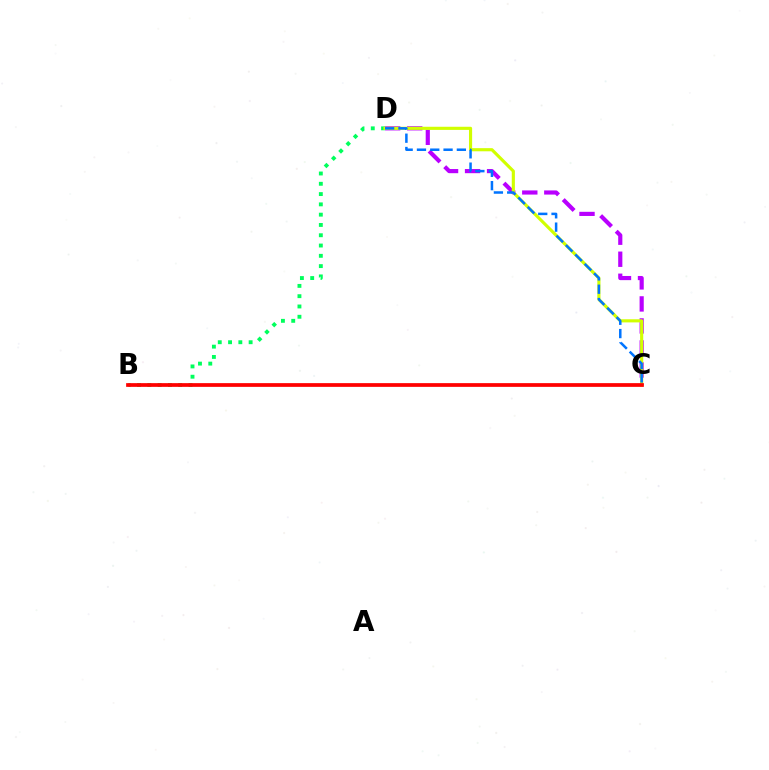{('B', 'D'): [{'color': '#00ff5c', 'line_style': 'dotted', 'thickness': 2.8}], ('C', 'D'): [{'color': '#b900ff', 'line_style': 'dashed', 'thickness': 2.99}, {'color': '#d1ff00', 'line_style': 'solid', 'thickness': 2.26}, {'color': '#0074ff', 'line_style': 'dashed', 'thickness': 1.81}], ('B', 'C'): [{'color': '#ff0000', 'line_style': 'solid', 'thickness': 2.69}]}